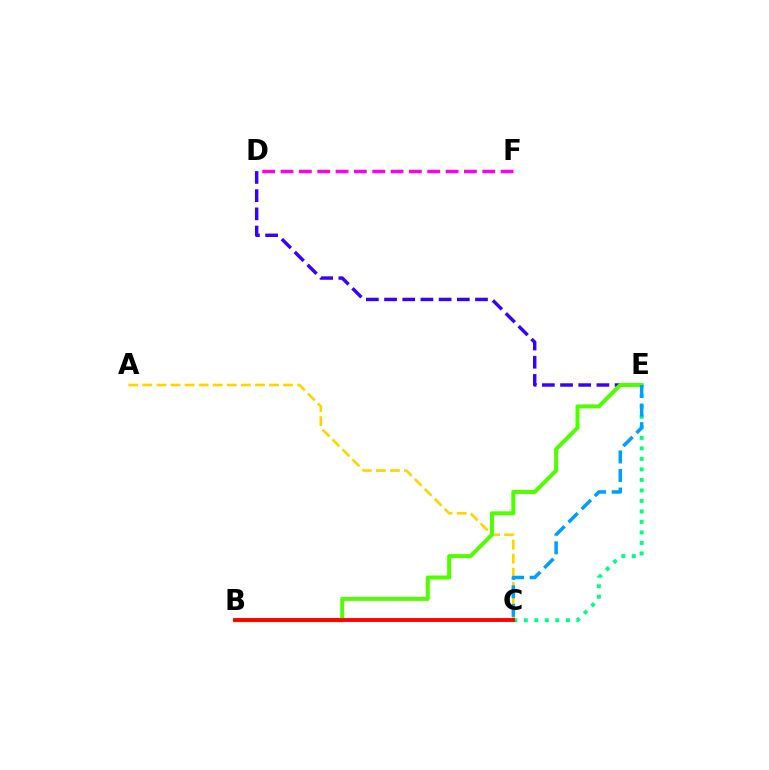{('D', 'E'): [{'color': '#3700ff', 'line_style': 'dashed', 'thickness': 2.47}], ('C', 'E'): [{'color': '#00ff86', 'line_style': 'dotted', 'thickness': 2.85}, {'color': '#009eff', 'line_style': 'dashed', 'thickness': 2.52}], ('A', 'C'): [{'color': '#ffd500', 'line_style': 'dashed', 'thickness': 1.91}], ('B', 'E'): [{'color': '#4fff00', 'line_style': 'solid', 'thickness': 2.88}], ('B', 'C'): [{'color': '#ff0000', 'line_style': 'solid', 'thickness': 2.79}], ('D', 'F'): [{'color': '#ff00ed', 'line_style': 'dashed', 'thickness': 2.49}]}